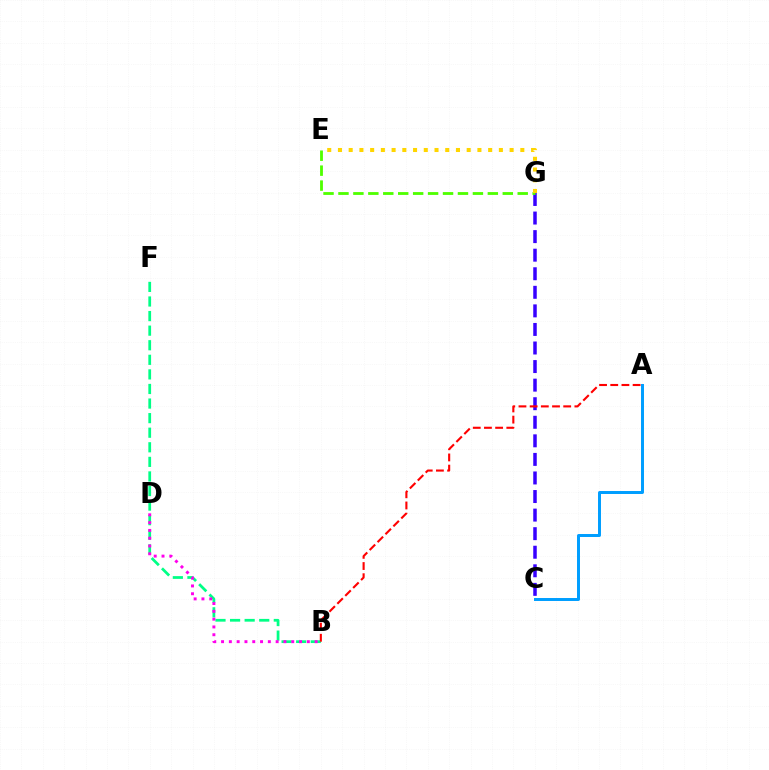{('C', 'G'): [{'color': '#3700ff', 'line_style': 'dashed', 'thickness': 2.52}], ('B', 'F'): [{'color': '#00ff86', 'line_style': 'dashed', 'thickness': 1.98}], ('B', 'D'): [{'color': '#ff00ed', 'line_style': 'dotted', 'thickness': 2.12}], ('E', 'G'): [{'color': '#4fff00', 'line_style': 'dashed', 'thickness': 2.03}, {'color': '#ffd500', 'line_style': 'dotted', 'thickness': 2.91}], ('A', 'B'): [{'color': '#ff0000', 'line_style': 'dashed', 'thickness': 1.52}], ('A', 'C'): [{'color': '#009eff', 'line_style': 'solid', 'thickness': 2.14}]}